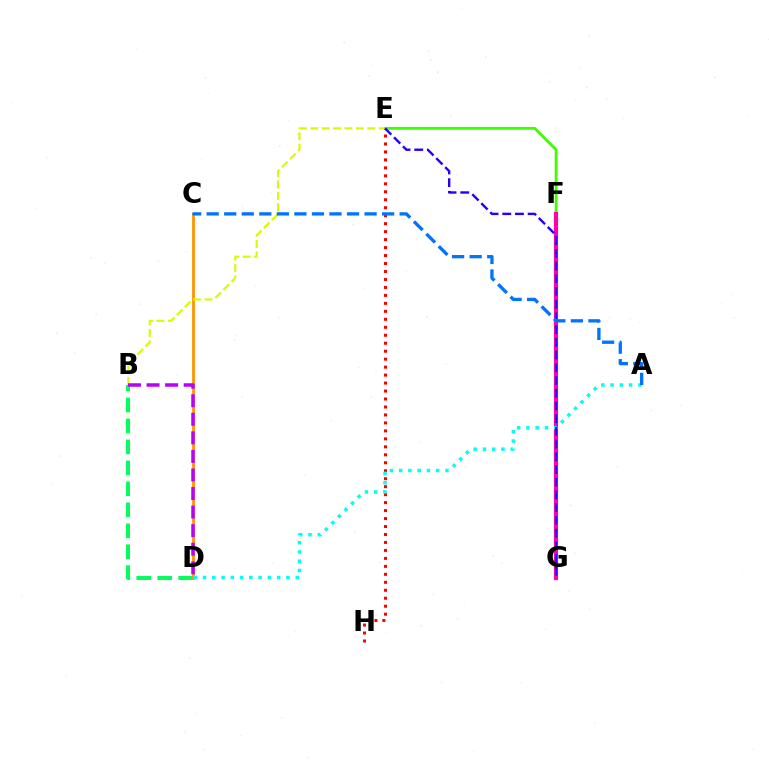{('E', 'F'): [{'color': '#3dff00', 'line_style': 'solid', 'thickness': 2.03}], ('E', 'H'): [{'color': '#ff0000', 'line_style': 'dotted', 'thickness': 2.17}], ('F', 'G'): [{'color': '#ff00ac', 'line_style': 'solid', 'thickness': 2.98}], ('B', 'D'): [{'color': '#00ff5c', 'line_style': 'dashed', 'thickness': 2.85}, {'color': '#b900ff', 'line_style': 'dashed', 'thickness': 2.52}], ('C', 'D'): [{'color': '#ff9400', 'line_style': 'solid', 'thickness': 2.01}], ('B', 'E'): [{'color': '#d1ff00', 'line_style': 'dashed', 'thickness': 1.55}], ('A', 'D'): [{'color': '#00fff6', 'line_style': 'dotted', 'thickness': 2.52}], ('E', 'G'): [{'color': '#2500ff', 'line_style': 'dashed', 'thickness': 1.73}], ('A', 'C'): [{'color': '#0074ff', 'line_style': 'dashed', 'thickness': 2.38}]}